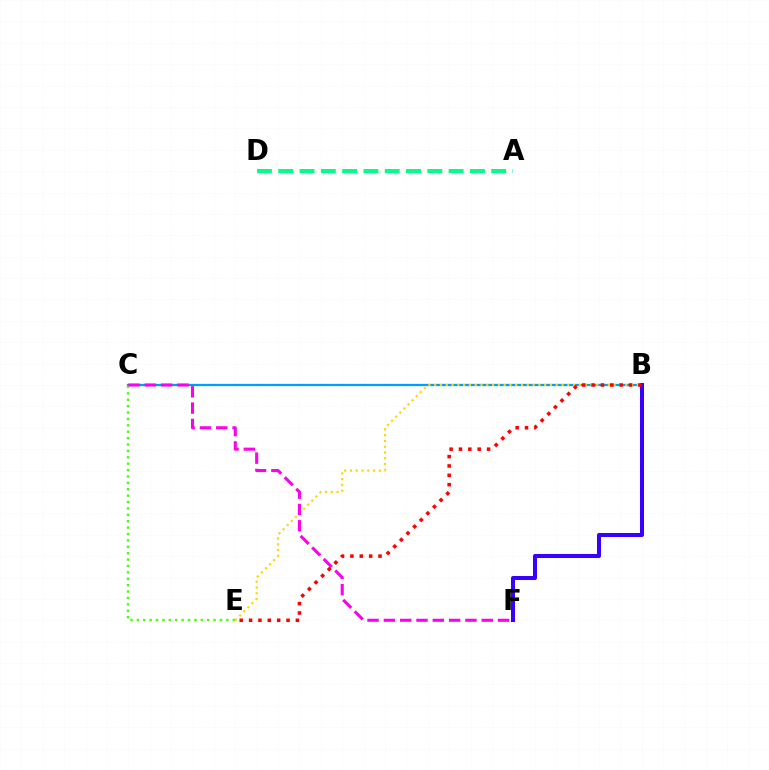{('B', 'C'): [{'color': '#009eff', 'line_style': 'solid', 'thickness': 1.64}], ('C', 'E'): [{'color': '#4fff00', 'line_style': 'dotted', 'thickness': 1.74}], ('A', 'D'): [{'color': '#00ff86', 'line_style': 'dashed', 'thickness': 2.89}], ('B', 'F'): [{'color': '#3700ff', 'line_style': 'solid', 'thickness': 2.9}], ('B', 'E'): [{'color': '#ffd500', 'line_style': 'dotted', 'thickness': 1.57}, {'color': '#ff0000', 'line_style': 'dotted', 'thickness': 2.54}], ('C', 'F'): [{'color': '#ff00ed', 'line_style': 'dashed', 'thickness': 2.22}]}